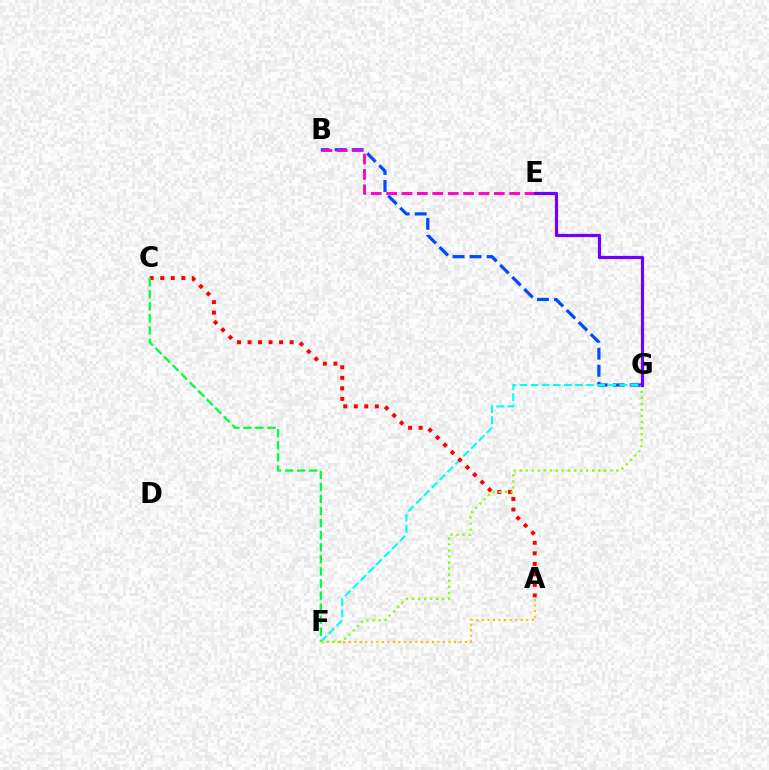{('B', 'G'): [{'color': '#004bff', 'line_style': 'dashed', 'thickness': 2.31}], ('A', 'F'): [{'color': '#ffbd00', 'line_style': 'dotted', 'thickness': 1.51}], ('F', 'G'): [{'color': '#00fff6', 'line_style': 'dashed', 'thickness': 1.51}, {'color': '#84ff00', 'line_style': 'dotted', 'thickness': 1.64}], ('A', 'C'): [{'color': '#ff0000', 'line_style': 'dotted', 'thickness': 2.86}], ('C', 'F'): [{'color': '#00ff39', 'line_style': 'dashed', 'thickness': 1.64}], ('B', 'E'): [{'color': '#ff00cf', 'line_style': 'dashed', 'thickness': 2.09}], ('E', 'G'): [{'color': '#7200ff', 'line_style': 'solid', 'thickness': 2.3}]}